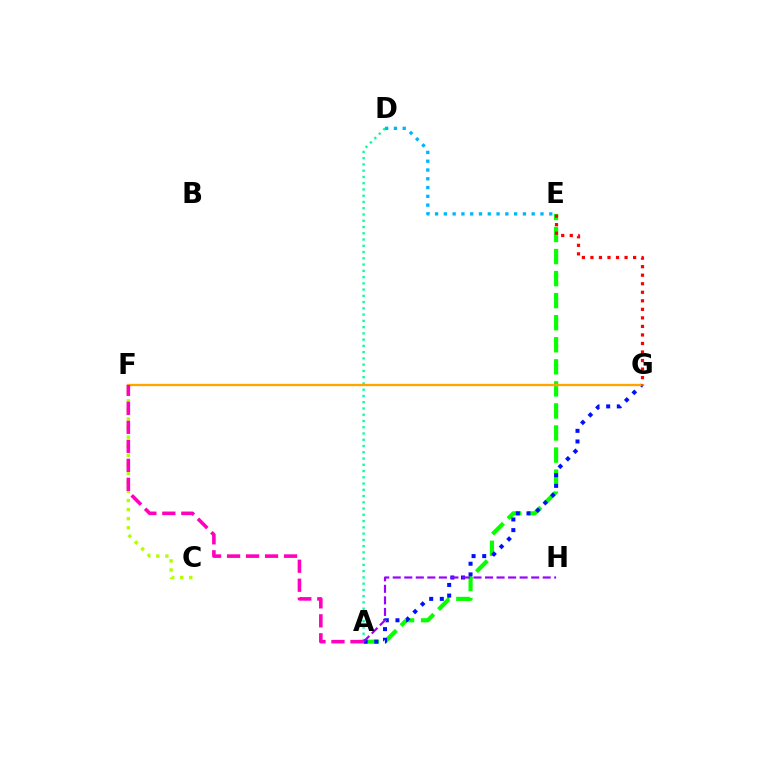{('A', 'E'): [{'color': '#08ff00', 'line_style': 'dashed', 'thickness': 3.0}], ('A', 'D'): [{'color': '#00ff9d', 'line_style': 'dotted', 'thickness': 1.7}], ('A', 'G'): [{'color': '#0010ff', 'line_style': 'dotted', 'thickness': 2.89}], ('F', 'G'): [{'color': '#ffa500', 'line_style': 'solid', 'thickness': 1.67}], ('A', 'H'): [{'color': '#9b00ff', 'line_style': 'dashed', 'thickness': 1.57}], ('C', 'F'): [{'color': '#b3ff00', 'line_style': 'dotted', 'thickness': 2.46}], ('A', 'F'): [{'color': '#ff00bd', 'line_style': 'dashed', 'thickness': 2.58}], ('D', 'E'): [{'color': '#00b5ff', 'line_style': 'dotted', 'thickness': 2.39}], ('E', 'G'): [{'color': '#ff0000', 'line_style': 'dotted', 'thickness': 2.32}]}